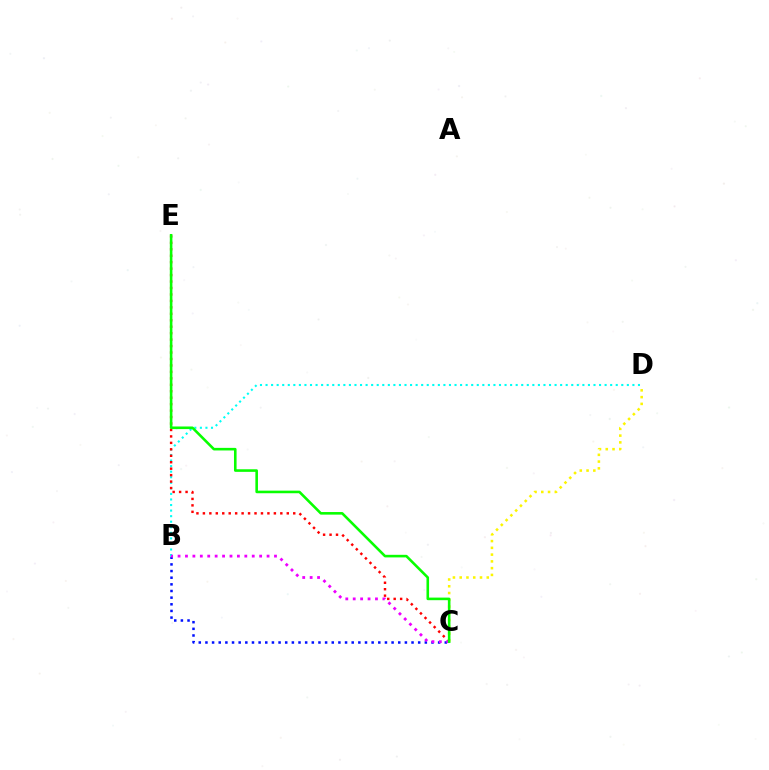{('C', 'D'): [{'color': '#fcf500', 'line_style': 'dotted', 'thickness': 1.84}], ('B', 'D'): [{'color': '#00fff6', 'line_style': 'dotted', 'thickness': 1.51}], ('C', 'E'): [{'color': '#ff0000', 'line_style': 'dotted', 'thickness': 1.75}, {'color': '#08ff00', 'line_style': 'solid', 'thickness': 1.86}], ('B', 'C'): [{'color': '#0010ff', 'line_style': 'dotted', 'thickness': 1.81}, {'color': '#ee00ff', 'line_style': 'dotted', 'thickness': 2.02}]}